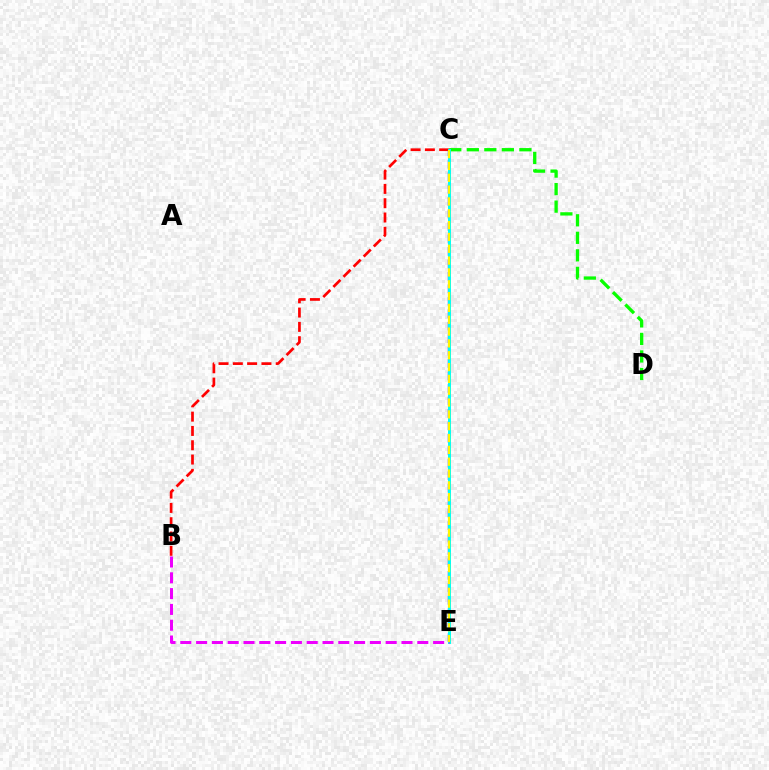{('B', 'C'): [{'color': '#ff0000', 'line_style': 'dashed', 'thickness': 1.94}], ('C', 'E'): [{'color': '#0010ff', 'line_style': 'dashed', 'thickness': 1.69}, {'color': '#00fff6', 'line_style': 'solid', 'thickness': 2.13}, {'color': '#fcf500', 'line_style': 'dashed', 'thickness': 1.61}], ('C', 'D'): [{'color': '#08ff00', 'line_style': 'dashed', 'thickness': 2.38}], ('B', 'E'): [{'color': '#ee00ff', 'line_style': 'dashed', 'thickness': 2.15}]}